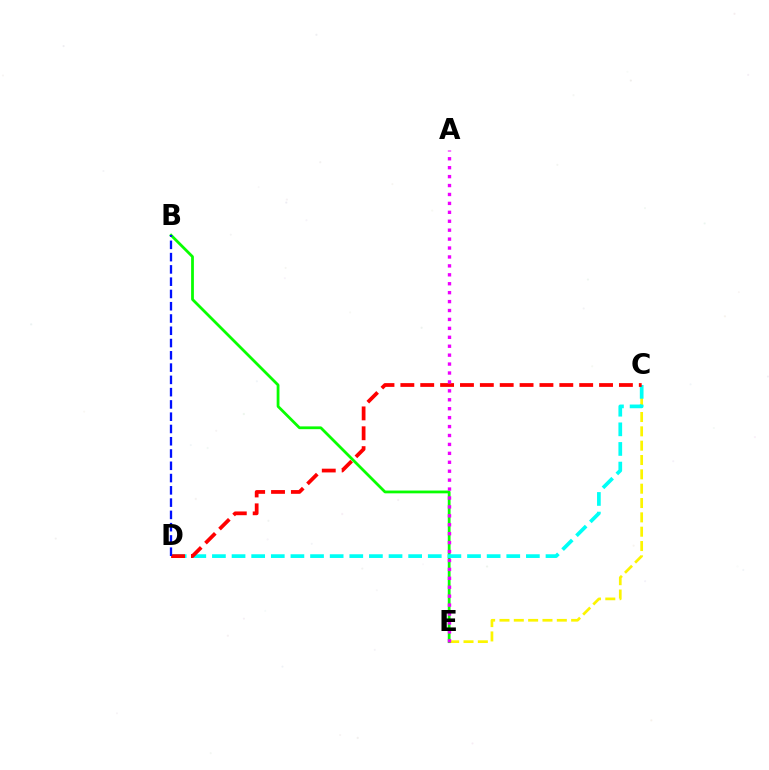{('C', 'E'): [{'color': '#fcf500', 'line_style': 'dashed', 'thickness': 1.95}], ('B', 'E'): [{'color': '#08ff00', 'line_style': 'solid', 'thickness': 2.0}], ('C', 'D'): [{'color': '#00fff6', 'line_style': 'dashed', 'thickness': 2.67}, {'color': '#ff0000', 'line_style': 'dashed', 'thickness': 2.7}], ('B', 'D'): [{'color': '#0010ff', 'line_style': 'dashed', 'thickness': 1.67}], ('A', 'E'): [{'color': '#ee00ff', 'line_style': 'dotted', 'thickness': 2.43}]}